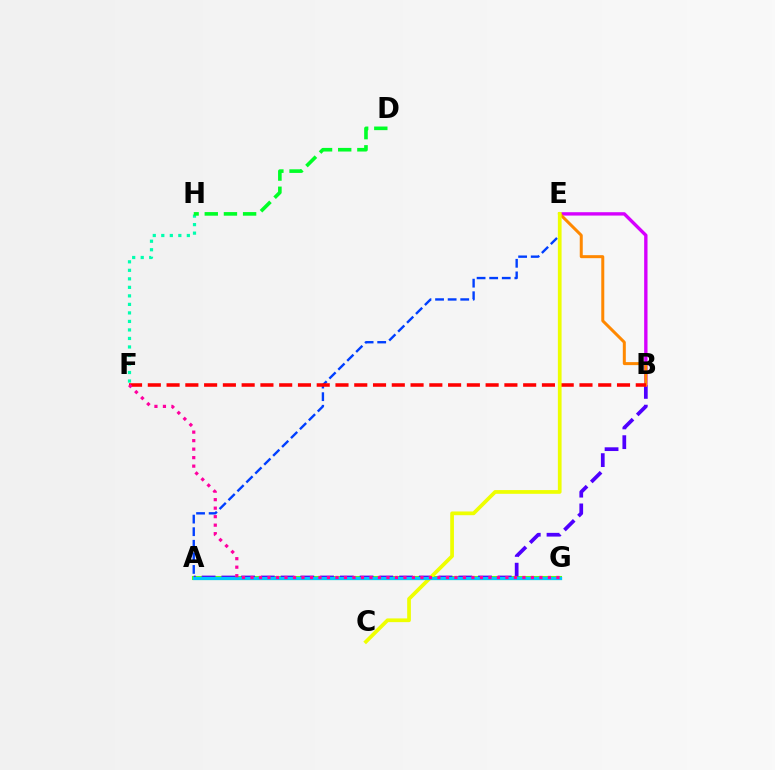{('A', 'G'): [{'color': '#66ff00', 'line_style': 'solid', 'thickness': 2.93}, {'color': '#00c7ff', 'line_style': 'solid', 'thickness': 2.33}], ('F', 'H'): [{'color': '#00ffaf', 'line_style': 'dotted', 'thickness': 2.31}], ('A', 'B'): [{'color': '#4f00ff', 'line_style': 'dashed', 'thickness': 2.68}], ('B', 'E'): [{'color': '#d600ff', 'line_style': 'solid', 'thickness': 2.42}, {'color': '#ff8800', 'line_style': 'solid', 'thickness': 2.16}], ('A', 'E'): [{'color': '#003fff', 'line_style': 'dashed', 'thickness': 1.71}], ('D', 'H'): [{'color': '#00ff27', 'line_style': 'dashed', 'thickness': 2.6}], ('B', 'F'): [{'color': '#ff0000', 'line_style': 'dashed', 'thickness': 2.55}], ('C', 'E'): [{'color': '#eeff00', 'line_style': 'solid', 'thickness': 2.68}], ('F', 'G'): [{'color': '#ff00a0', 'line_style': 'dotted', 'thickness': 2.31}]}